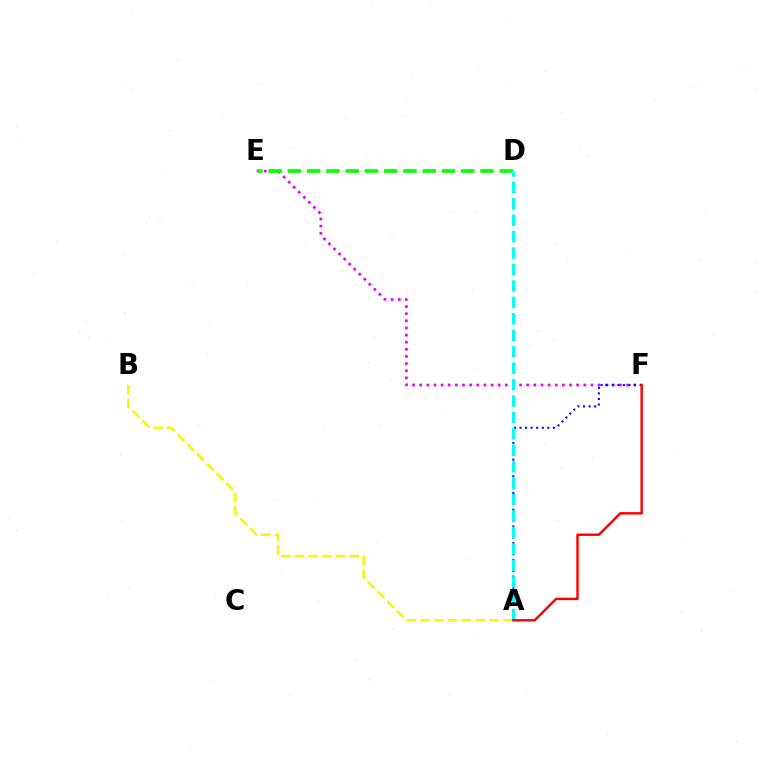{('E', 'F'): [{'color': '#ee00ff', 'line_style': 'dotted', 'thickness': 1.94}], ('A', 'F'): [{'color': '#0010ff', 'line_style': 'dotted', 'thickness': 1.51}, {'color': '#ff0000', 'line_style': 'solid', 'thickness': 1.75}], ('D', 'E'): [{'color': '#08ff00', 'line_style': 'dashed', 'thickness': 2.62}], ('A', 'B'): [{'color': '#fcf500', 'line_style': 'dashed', 'thickness': 1.87}], ('A', 'D'): [{'color': '#00fff6', 'line_style': 'dashed', 'thickness': 2.23}]}